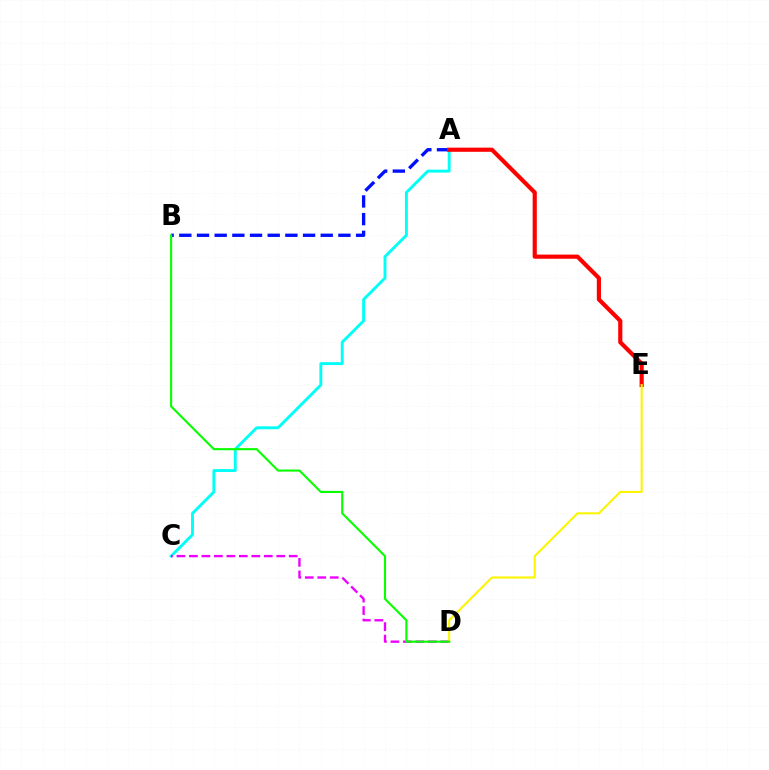{('A', 'C'): [{'color': '#00fff6', 'line_style': 'solid', 'thickness': 2.09}], ('A', 'B'): [{'color': '#0010ff', 'line_style': 'dashed', 'thickness': 2.4}], ('C', 'D'): [{'color': '#ee00ff', 'line_style': 'dashed', 'thickness': 1.7}], ('A', 'E'): [{'color': '#ff0000', 'line_style': 'solid', 'thickness': 2.99}], ('D', 'E'): [{'color': '#fcf500', 'line_style': 'solid', 'thickness': 1.51}], ('B', 'D'): [{'color': '#08ff00', 'line_style': 'solid', 'thickness': 1.52}]}